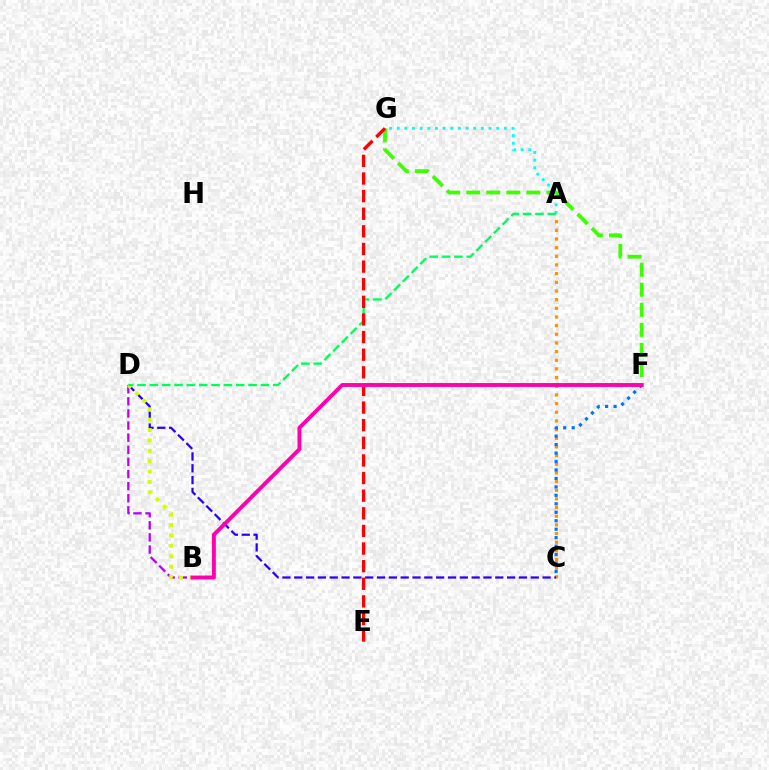{('A', 'C'): [{'color': '#ff9400', 'line_style': 'dotted', 'thickness': 2.35}], ('B', 'D'): [{'color': '#b900ff', 'line_style': 'dashed', 'thickness': 1.65}, {'color': '#d1ff00', 'line_style': 'dotted', 'thickness': 2.82}], ('C', 'D'): [{'color': '#2500ff', 'line_style': 'dashed', 'thickness': 1.61}], ('F', 'G'): [{'color': '#3dff00', 'line_style': 'dashed', 'thickness': 2.72}], ('A', 'G'): [{'color': '#00fff6', 'line_style': 'dotted', 'thickness': 2.08}], ('A', 'D'): [{'color': '#00ff5c', 'line_style': 'dashed', 'thickness': 1.68}], ('C', 'F'): [{'color': '#0074ff', 'line_style': 'dotted', 'thickness': 2.3}], ('E', 'G'): [{'color': '#ff0000', 'line_style': 'dashed', 'thickness': 2.39}], ('B', 'F'): [{'color': '#ff00ac', 'line_style': 'solid', 'thickness': 2.8}]}